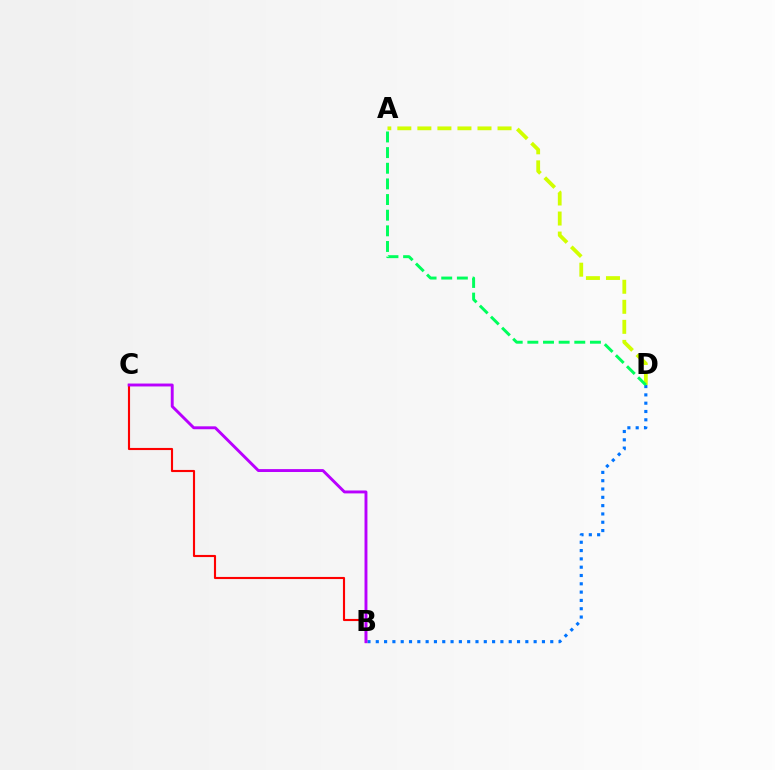{('B', 'D'): [{'color': '#0074ff', 'line_style': 'dotted', 'thickness': 2.26}], ('B', 'C'): [{'color': '#ff0000', 'line_style': 'solid', 'thickness': 1.53}, {'color': '#b900ff', 'line_style': 'solid', 'thickness': 2.09}], ('A', 'D'): [{'color': '#d1ff00', 'line_style': 'dashed', 'thickness': 2.72}, {'color': '#00ff5c', 'line_style': 'dashed', 'thickness': 2.13}]}